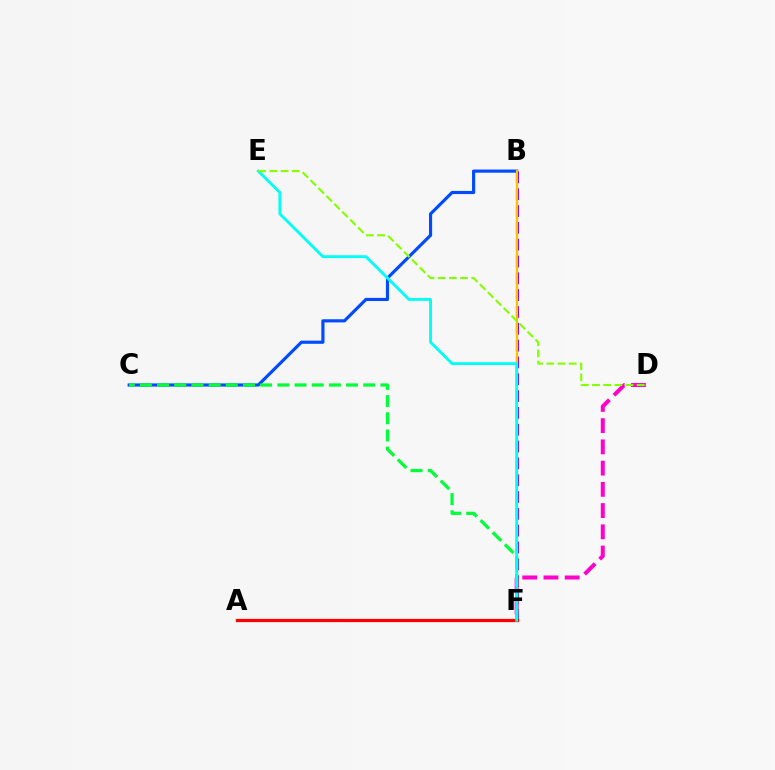{('B', 'C'): [{'color': '#004bff', 'line_style': 'solid', 'thickness': 2.27}], ('B', 'F'): [{'color': '#7200ff', 'line_style': 'dashed', 'thickness': 2.29}, {'color': '#ffbd00', 'line_style': 'solid', 'thickness': 1.62}], ('D', 'F'): [{'color': '#ff00cf', 'line_style': 'dashed', 'thickness': 2.88}], ('C', 'F'): [{'color': '#00ff39', 'line_style': 'dashed', 'thickness': 2.33}], ('A', 'F'): [{'color': '#ff0000', 'line_style': 'solid', 'thickness': 2.34}], ('E', 'F'): [{'color': '#00fff6', 'line_style': 'solid', 'thickness': 2.06}], ('D', 'E'): [{'color': '#84ff00', 'line_style': 'dashed', 'thickness': 1.52}]}